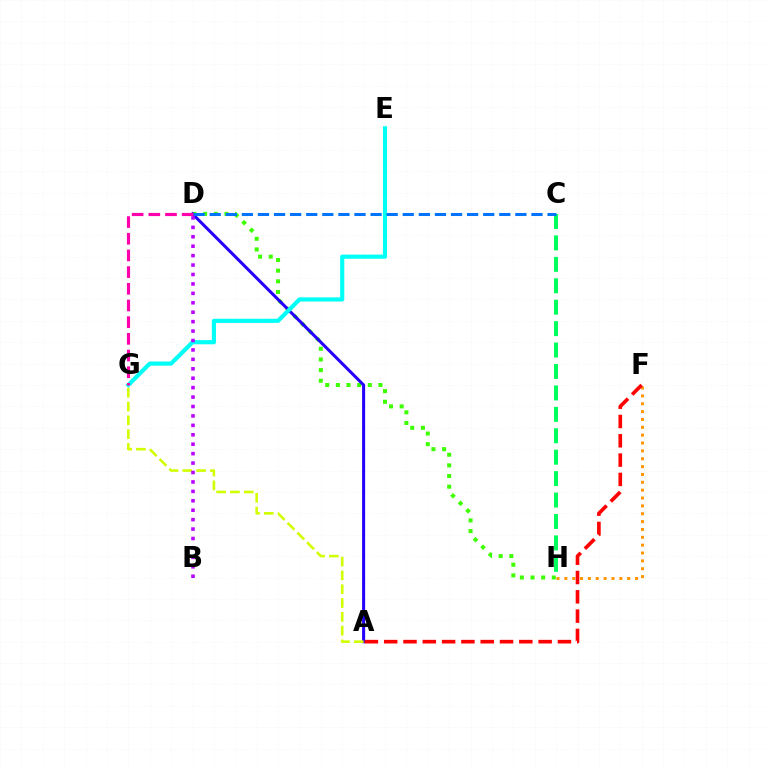{('D', 'H'): [{'color': '#3dff00', 'line_style': 'dotted', 'thickness': 2.89}], ('A', 'D'): [{'color': '#2500ff', 'line_style': 'solid', 'thickness': 2.19}], ('C', 'H'): [{'color': '#00ff5c', 'line_style': 'dashed', 'thickness': 2.91}], ('E', 'G'): [{'color': '#00fff6', 'line_style': 'solid', 'thickness': 2.98}], ('C', 'D'): [{'color': '#0074ff', 'line_style': 'dashed', 'thickness': 2.19}], ('A', 'G'): [{'color': '#d1ff00', 'line_style': 'dashed', 'thickness': 1.88}], ('D', 'G'): [{'color': '#ff00ac', 'line_style': 'dashed', 'thickness': 2.27}], ('F', 'H'): [{'color': '#ff9400', 'line_style': 'dotted', 'thickness': 2.13}], ('A', 'F'): [{'color': '#ff0000', 'line_style': 'dashed', 'thickness': 2.62}], ('B', 'D'): [{'color': '#b900ff', 'line_style': 'dotted', 'thickness': 2.56}]}